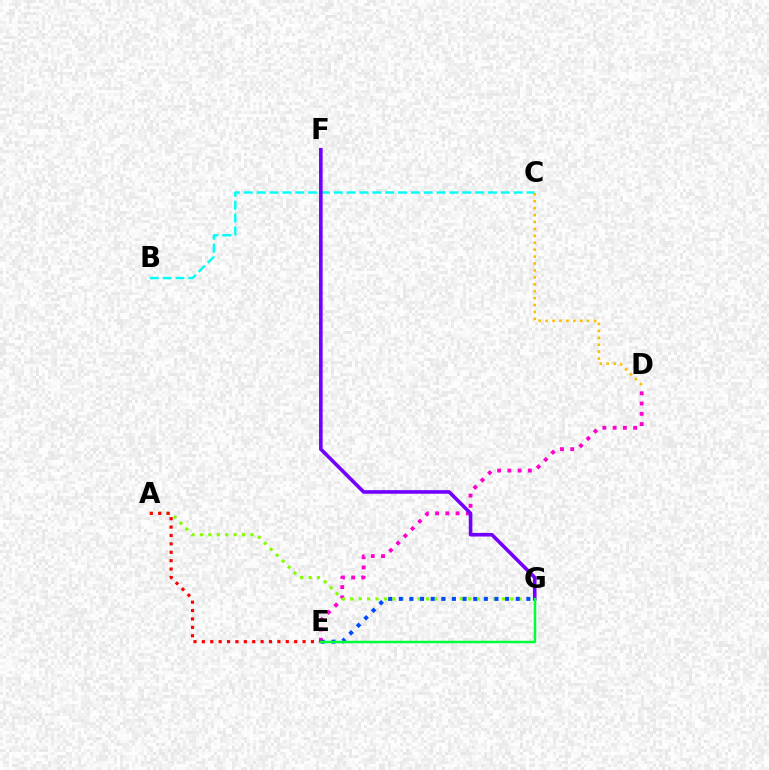{('D', 'E'): [{'color': '#ff00cf', 'line_style': 'dotted', 'thickness': 2.79}], ('B', 'C'): [{'color': '#00fff6', 'line_style': 'dashed', 'thickness': 1.75}], ('F', 'G'): [{'color': '#7200ff', 'line_style': 'solid', 'thickness': 2.6}], ('C', 'D'): [{'color': '#ffbd00', 'line_style': 'dotted', 'thickness': 1.88}], ('A', 'G'): [{'color': '#84ff00', 'line_style': 'dotted', 'thickness': 2.29}], ('A', 'E'): [{'color': '#ff0000', 'line_style': 'dotted', 'thickness': 2.28}], ('E', 'G'): [{'color': '#004bff', 'line_style': 'dotted', 'thickness': 2.89}, {'color': '#00ff39', 'line_style': 'solid', 'thickness': 1.78}]}